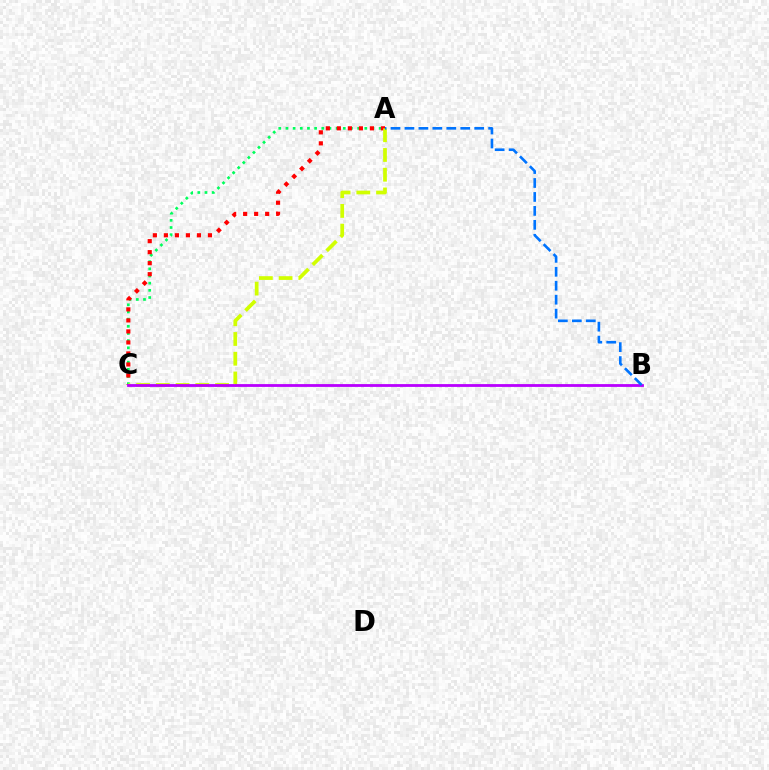{('A', 'C'): [{'color': '#00ff5c', 'line_style': 'dotted', 'thickness': 1.95}, {'color': '#ff0000', 'line_style': 'dotted', 'thickness': 2.99}, {'color': '#d1ff00', 'line_style': 'dashed', 'thickness': 2.68}], ('B', 'C'): [{'color': '#b900ff', 'line_style': 'solid', 'thickness': 2.02}], ('A', 'B'): [{'color': '#0074ff', 'line_style': 'dashed', 'thickness': 1.9}]}